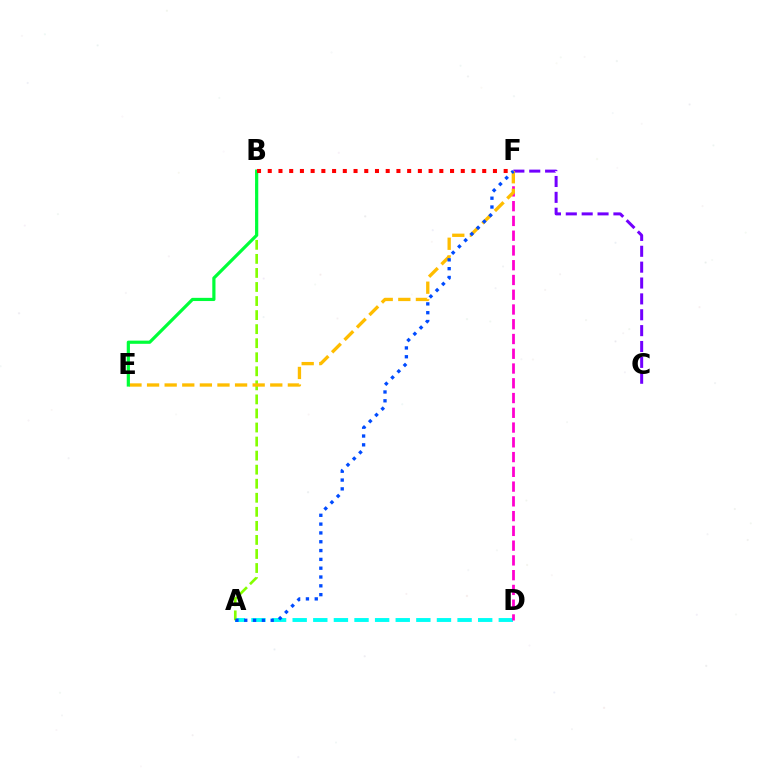{('C', 'F'): [{'color': '#7200ff', 'line_style': 'dashed', 'thickness': 2.16}], ('A', 'D'): [{'color': '#00fff6', 'line_style': 'dashed', 'thickness': 2.8}], ('D', 'F'): [{'color': '#ff00cf', 'line_style': 'dashed', 'thickness': 2.01}], ('A', 'B'): [{'color': '#84ff00', 'line_style': 'dashed', 'thickness': 1.91}], ('E', 'F'): [{'color': '#ffbd00', 'line_style': 'dashed', 'thickness': 2.39}], ('B', 'E'): [{'color': '#00ff39', 'line_style': 'solid', 'thickness': 2.3}], ('A', 'F'): [{'color': '#004bff', 'line_style': 'dotted', 'thickness': 2.4}], ('B', 'F'): [{'color': '#ff0000', 'line_style': 'dotted', 'thickness': 2.91}]}